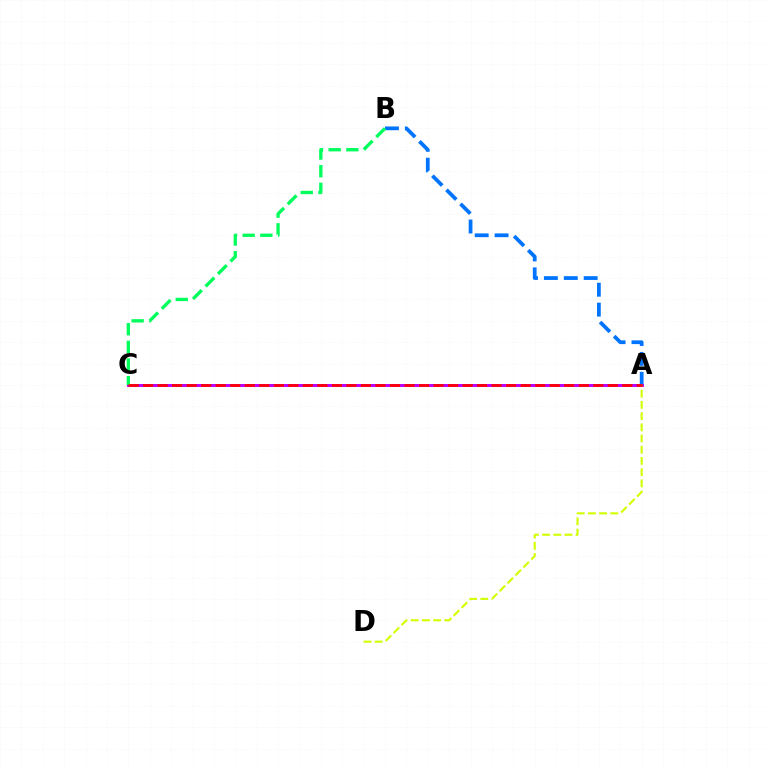{('A', 'B'): [{'color': '#0074ff', 'line_style': 'dashed', 'thickness': 2.7}], ('A', 'C'): [{'color': '#b900ff', 'line_style': 'solid', 'thickness': 2.12}, {'color': '#ff0000', 'line_style': 'dashed', 'thickness': 1.97}], ('A', 'D'): [{'color': '#d1ff00', 'line_style': 'dashed', 'thickness': 1.52}], ('B', 'C'): [{'color': '#00ff5c', 'line_style': 'dashed', 'thickness': 2.4}]}